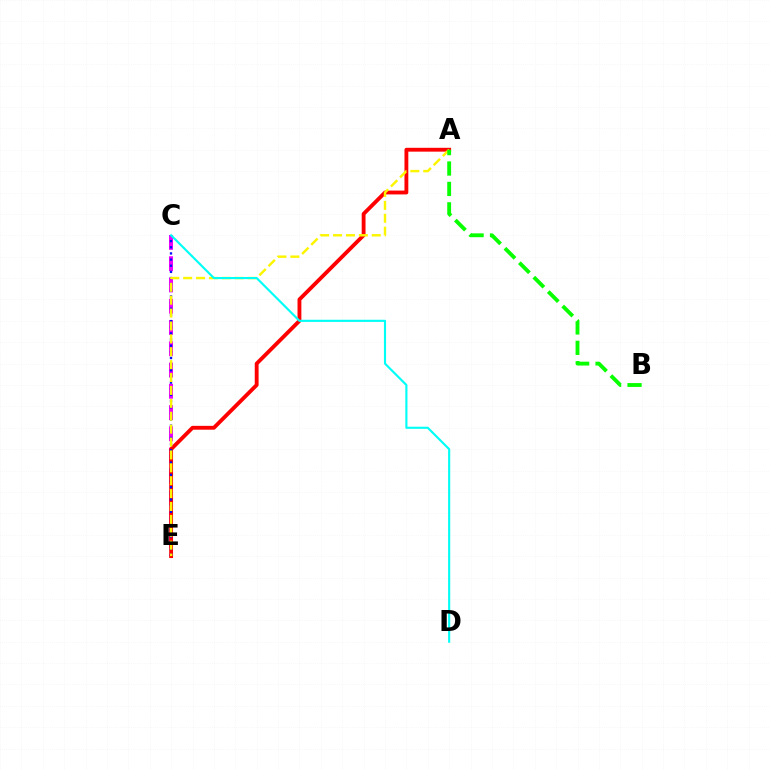{('C', 'E'): [{'color': '#ee00ff', 'line_style': 'dashed', 'thickness': 2.89}, {'color': '#0010ff', 'line_style': 'dotted', 'thickness': 1.67}], ('A', 'E'): [{'color': '#ff0000', 'line_style': 'solid', 'thickness': 2.77}, {'color': '#fcf500', 'line_style': 'dashed', 'thickness': 1.75}], ('C', 'D'): [{'color': '#00fff6', 'line_style': 'solid', 'thickness': 1.53}], ('A', 'B'): [{'color': '#08ff00', 'line_style': 'dashed', 'thickness': 2.77}]}